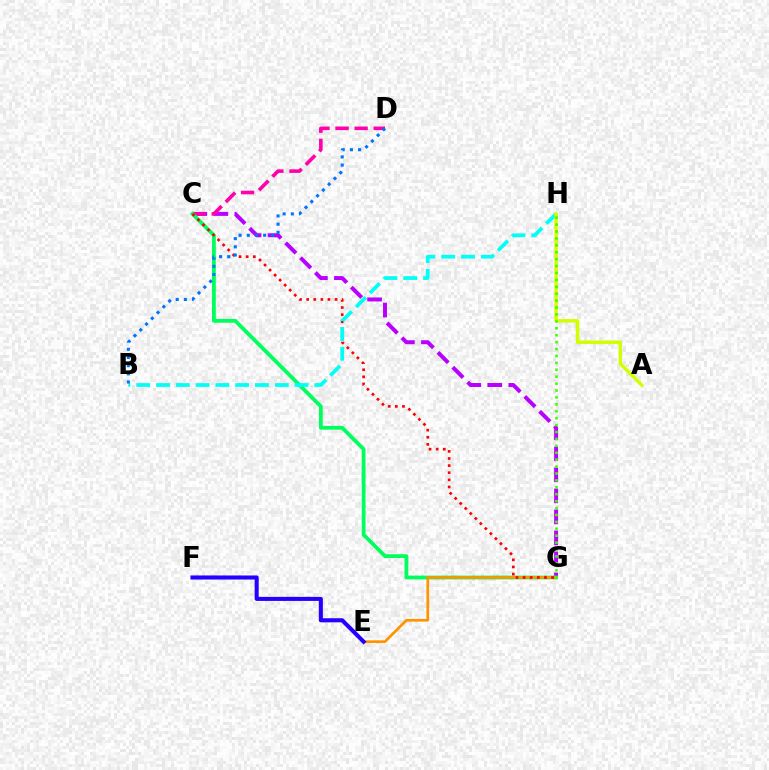{('C', 'G'): [{'color': '#b900ff', 'line_style': 'dashed', 'thickness': 2.86}, {'color': '#00ff5c', 'line_style': 'solid', 'thickness': 2.72}, {'color': '#ff0000', 'line_style': 'dotted', 'thickness': 1.93}], ('C', 'D'): [{'color': '#ff00ac', 'line_style': 'dashed', 'thickness': 2.59}], ('E', 'G'): [{'color': '#ff9400', 'line_style': 'solid', 'thickness': 1.95}], ('B', 'H'): [{'color': '#00fff6', 'line_style': 'dashed', 'thickness': 2.69}], ('E', 'F'): [{'color': '#2500ff', 'line_style': 'solid', 'thickness': 2.93}], ('A', 'H'): [{'color': '#d1ff00', 'line_style': 'solid', 'thickness': 2.48}], ('B', 'D'): [{'color': '#0074ff', 'line_style': 'dotted', 'thickness': 2.22}], ('G', 'H'): [{'color': '#3dff00', 'line_style': 'dotted', 'thickness': 1.88}]}